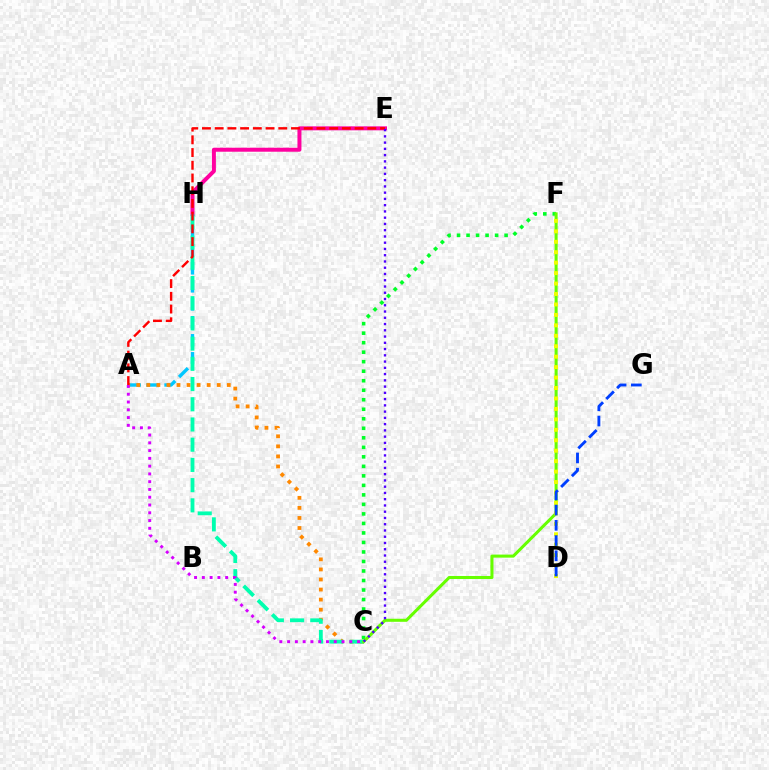{('E', 'H'): [{'color': '#ff00a0', 'line_style': 'solid', 'thickness': 2.87}], ('A', 'H'): [{'color': '#00c7ff', 'line_style': 'dashed', 'thickness': 2.45}], ('C', 'F'): [{'color': '#00ff27', 'line_style': 'dotted', 'thickness': 2.58}, {'color': '#66ff00', 'line_style': 'solid', 'thickness': 2.2}], ('A', 'C'): [{'color': '#ff8800', 'line_style': 'dotted', 'thickness': 2.73}, {'color': '#d600ff', 'line_style': 'dotted', 'thickness': 2.11}], ('C', 'H'): [{'color': '#00ffaf', 'line_style': 'dashed', 'thickness': 2.75}], ('D', 'F'): [{'color': '#eeff00', 'line_style': 'dotted', 'thickness': 2.84}], ('D', 'G'): [{'color': '#003fff', 'line_style': 'dashed', 'thickness': 2.07}], ('A', 'E'): [{'color': '#ff0000', 'line_style': 'dashed', 'thickness': 1.73}], ('C', 'E'): [{'color': '#4f00ff', 'line_style': 'dotted', 'thickness': 1.7}]}